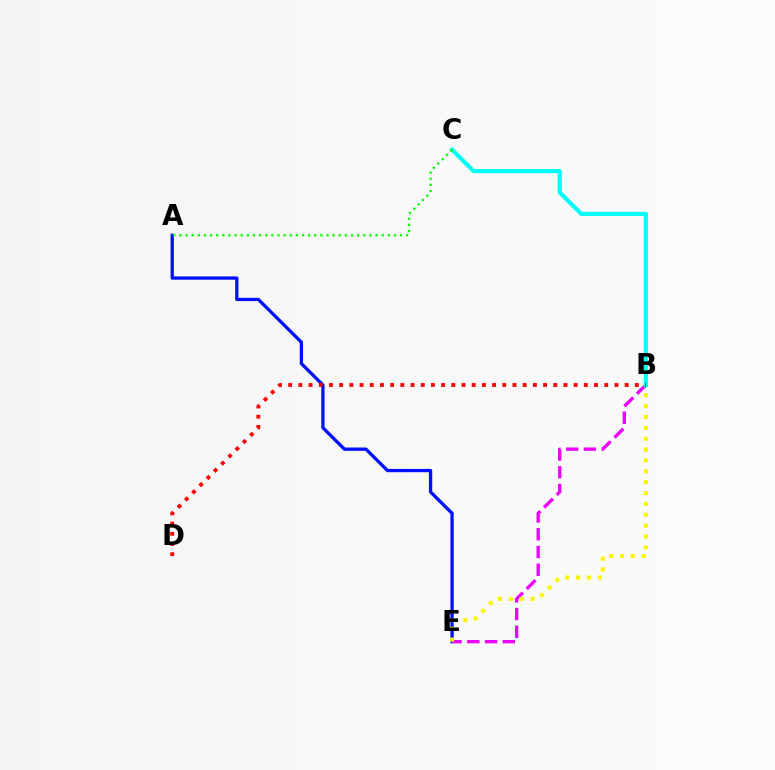{('A', 'E'): [{'color': '#0010ff', 'line_style': 'solid', 'thickness': 2.38}], ('B', 'E'): [{'color': '#ee00ff', 'line_style': 'dashed', 'thickness': 2.41}, {'color': '#fcf500', 'line_style': 'dotted', 'thickness': 2.95}], ('B', 'C'): [{'color': '#00fff6', 'line_style': 'solid', 'thickness': 3.0}], ('B', 'D'): [{'color': '#ff0000', 'line_style': 'dotted', 'thickness': 2.77}], ('A', 'C'): [{'color': '#08ff00', 'line_style': 'dotted', 'thickness': 1.66}]}